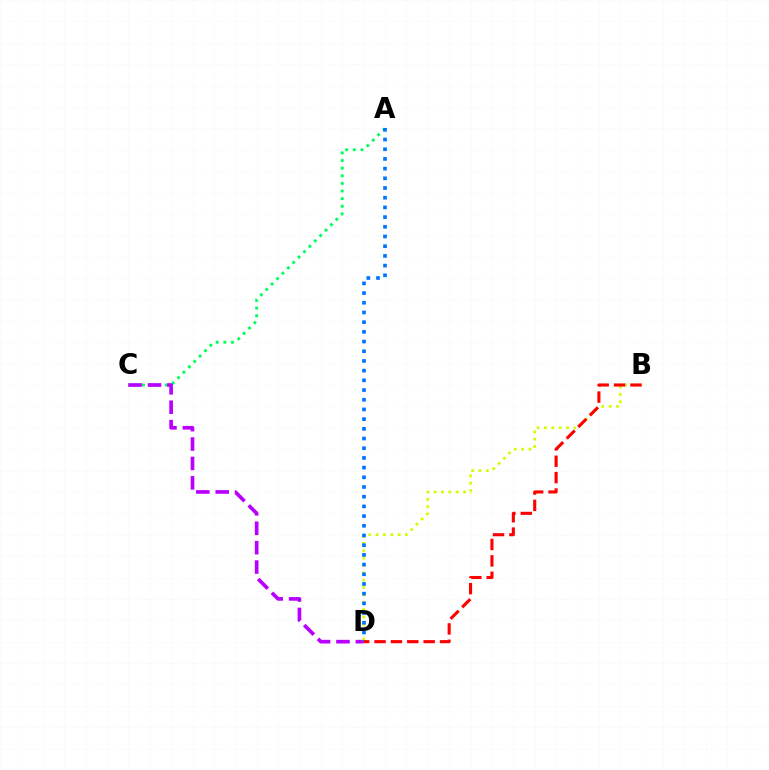{('A', 'C'): [{'color': '#00ff5c', 'line_style': 'dotted', 'thickness': 2.07}], ('C', 'D'): [{'color': '#b900ff', 'line_style': 'dashed', 'thickness': 2.64}], ('B', 'D'): [{'color': '#d1ff00', 'line_style': 'dotted', 'thickness': 2.0}, {'color': '#ff0000', 'line_style': 'dashed', 'thickness': 2.23}], ('A', 'D'): [{'color': '#0074ff', 'line_style': 'dotted', 'thickness': 2.63}]}